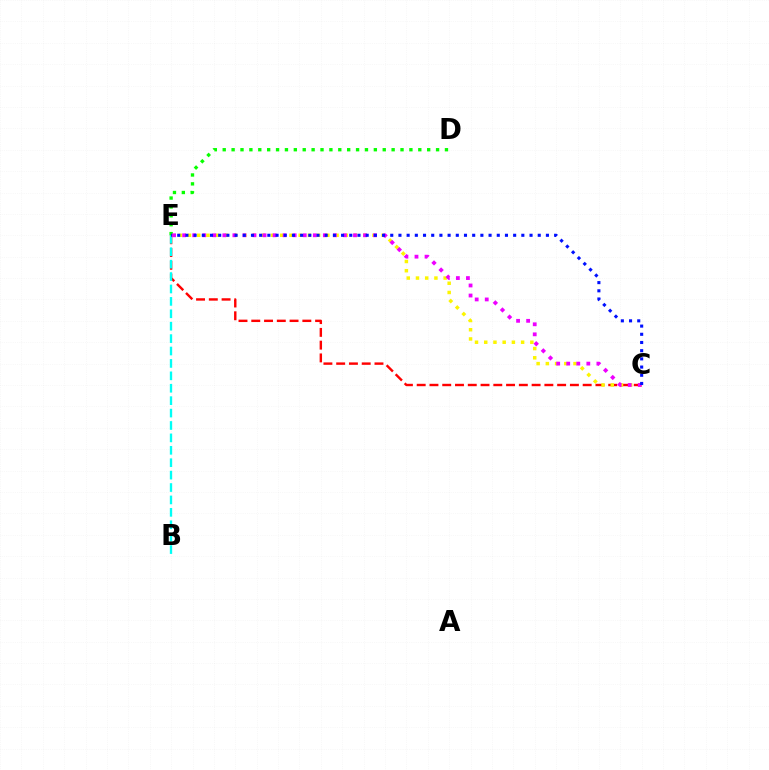{('C', 'E'): [{'color': '#ff0000', 'line_style': 'dashed', 'thickness': 1.73}, {'color': '#fcf500', 'line_style': 'dotted', 'thickness': 2.51}, {'color': '#ee00ff', 'line_style': 'dotted', 'thickness': 2.73}, {'color': '#0010ff', 'line_style': 'dotted', 'thickness': 2.23}], ('B', 'E'): [{'color': '#00fff6', 'line_style': 'dashed', 'thickness': 1.69}], ('D', 'E'): [{'color': '#08ff00', 'line_style': 'dotted', 'thickness': 2.42}]}